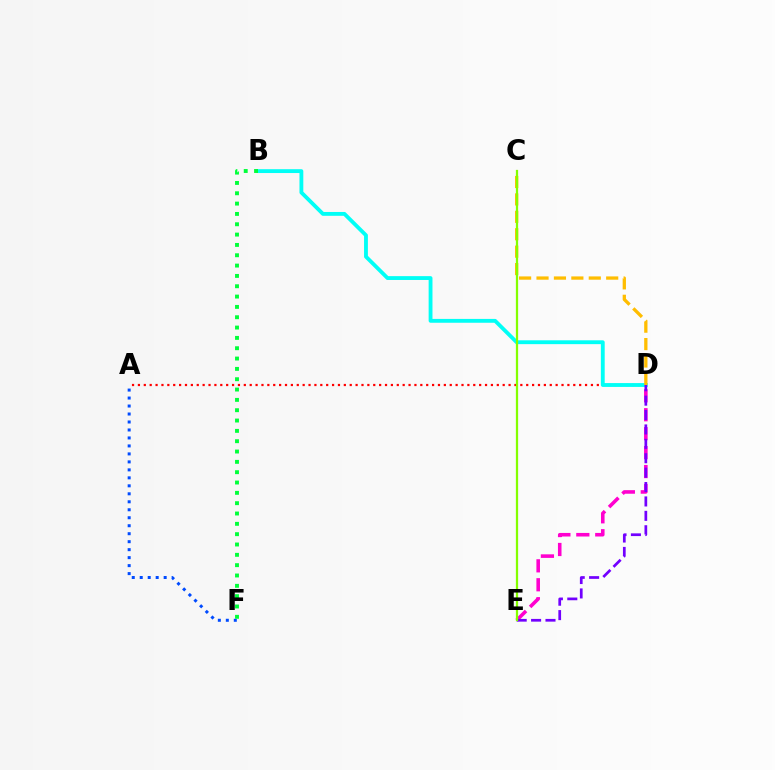{('A', 'F'): [{'color': '#004bff', 'line_style': 'dotted', 'thickness': 2.17}], ('A', 'D'): [{'color': '#ff0000', 'line_style': 'dotted', 'thickness': 1.6}], ('D', 'E'): [{'color': '#ff00cf', 'line_style': 'dashed', 'thickness': 2.57}, {'color': '#7200ff', 'line_style': 'dashed', 'thickness': 1.96}], ('B', 'D'): [{'color': '#00fff6', 'line_style': 'solid', 'thickness': 2.76}], ('B', 'F'): [{'color': '#00ff39', 'line_style': 'dotted', 'thickness': 2.81}], ('C', 'D'): [{'color': '#ffbd00', 'line_style': 'dashed', 'thickness': 2.37}], ('C', 'E'): [{'color': '#84ff00', 'line_style': 'solid', 'thickness': 1.62}]}